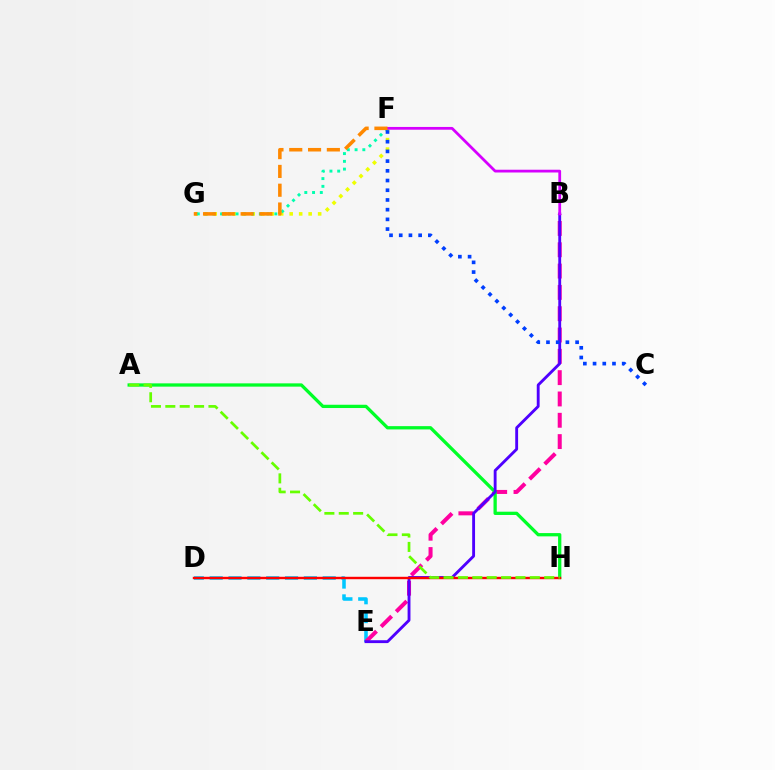{('D', 'E'): [{'color': '#00c7ff', 'line_style': 'dashed', 'thickness': 2.56}], ('F', 'G'): [{'color': '#eeff00', 'line_style': 'dotted', 'thickness': 2.58}, {'color': '#00ffaf', 'line_style': 'dotted', 'thickness': 2.11}, {'color': '#ff8800', 'line_style': 'dashed', 'thickness': 2.55}], ('B', 'E'): [{'color': '#ff00a0', 'line_style': 'dashed', 'thickness': 2.9}, {'color': '#4f00ff', 'line_style': 'solid', 'thickness': 2.06}], ('A', 'H'): [{'color': '#00ff27', 'line_style': 'solid', 'thickness': 2.36}, {'color': '#66ff00', 'line_style': 'dashed', 'thickness': 1.95}], ('B', 'F'): [{'color': '#d600ff', 'line_style': 'solid', 'thickness': 1.99}], ('C', 'F'): [{'color': '#003fff', 'line_style': 'dotted', 'thickness': 2.64}], ('D', 'H'): [{'color': '#ff0000', 'line_style': 'solid', 'thickness': 1.74}]}